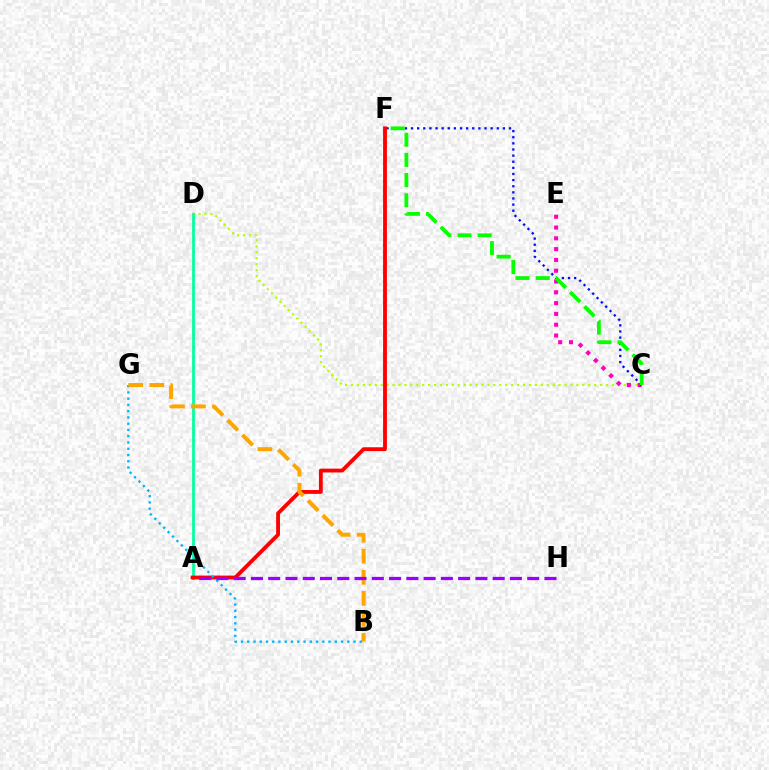{('C', 'D'): [{'color': '#b3ff00', 'line_style': 'dotted', 'thickness': 1.61}], ('A', 'D'): [{'color': '#00ff9d', 'line_style': 'solid', 'thickness': 1.97}], ('C', 'E'): [{'color': '#ff00bd', 'line_style': 'dotted', 'thickness': 2.93}], ('C', 'F'): [{'color': '#0010ff', 'line_style': 'dotted', 'thickness': 1.66}, {'color': '#08ff00', 'line_style': 'dashed', 'thickness': 2.74}], ('A', 'F'): [{'color': '#ff0000', 'line_style': 'solid', 'thickness': 2.76}], ('B', 'G'): [{'color': '#00b5ff', 'line_style': 'dotted', 'thickness': 1.7}, {'color': '#ffa500', 'line_style': 'dashed', 'thickness': 2.86}], ('A', 'H'): [{'color': '#9b00ff', 'line_style': 'dashed', 'thickness': 2.35}]}